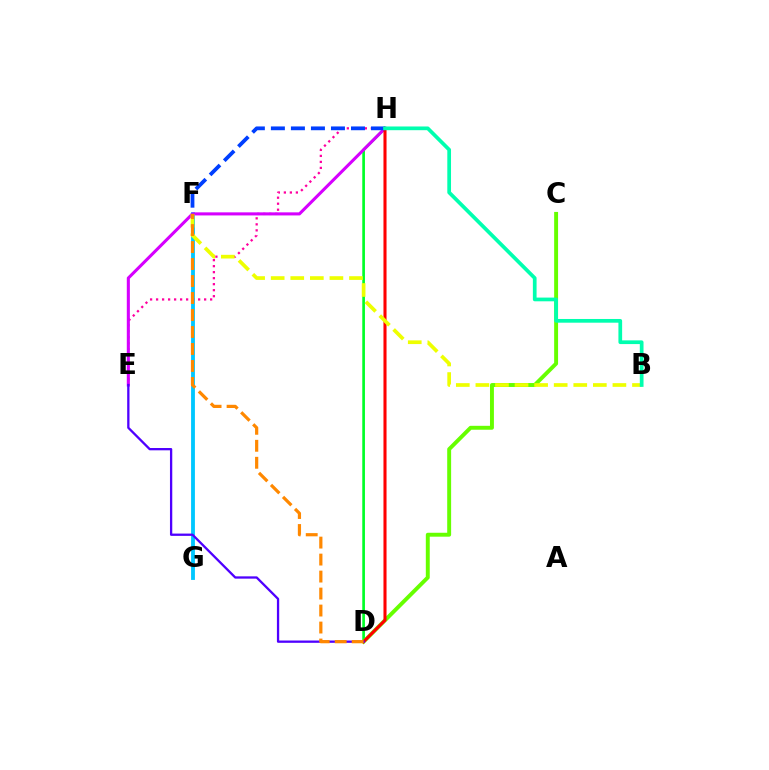{('D', 'H'): [{'color': '#00ff27', 'line_style': 'solid', 'thickness': 1.92}, {'color': '#ff0000', 'line_style': 'solid', 'thickness': 2.21}], ('F', 'G'): [{'color': '#00c7ff', 'line_style': 'solid', 'thickness': 2.76}], ('C', 'D'): [{'color': '#66ff00', 'line_style': 'solid', 'thickness': 2.82}], ('E', 'H'): [{'color': '#ff00a0', 'line_style': 'dotted', 'thickness': 1.63}, {'color': '#d600ff', 'line_style': 'solid', 'thickness': 2.21}], ('B', 'F'): [{'color': '#eeff00', 'line_style': 'dashed', 'thickness': 2.66}], ('D', 'E'): [{'color': '#4f00ff', 'line_style': 'solid', 'thickness': 1.66}], ('D', 'F'): [{'color': '#ff8800', 'line_style': 'dashed', 'thickness': 2.31}], ('F', 'H'): [{'color': '#003fff', 'line_style': 'dashed', 'thickness': 2.72}], ('B', 'H'): [{'color': '#00ffaf', 'line_style': 'solid', 'thickness': 2.67}]}